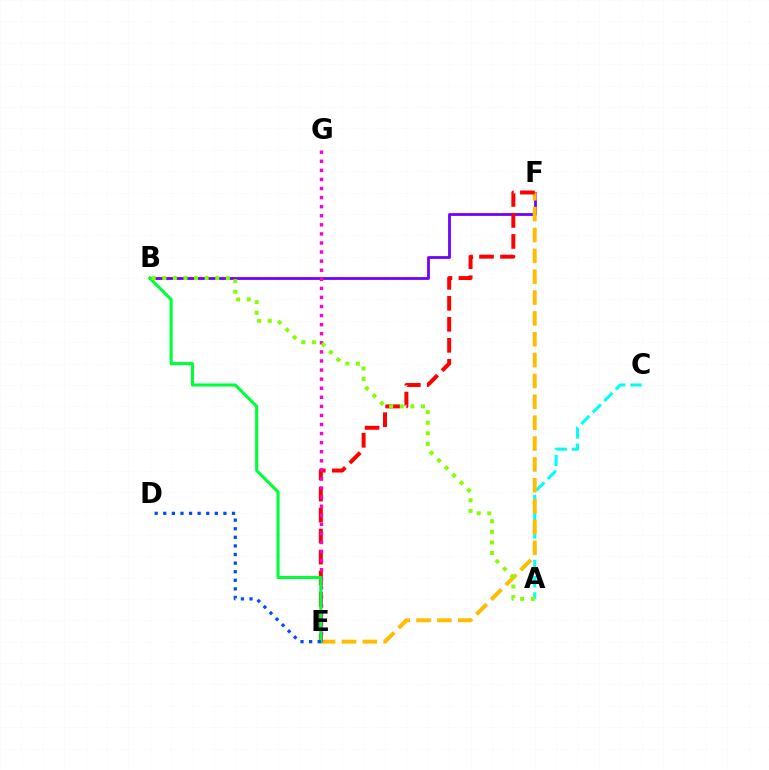{('A', 'C'): [{'color': '#00fff6', 'line_style': 'dashed', 'thickness': 2.21}], ('B', 'F'): [{'color': '#7200ff', 'line_style': 'solid', 'thickness': 2.01}], ('E', 'F'): [{'color': '#ffbd00', 'line_style': 'dashed', 'thickness': 2.83}, {'color': '#ff0000', 'line_style': 'dashed', 'thickness': 2.85}], ('E', 'G'): [{'color': '#ff00cf', 'line_style': 'dotted', 'thickness': 2.47}], ('B', 'E'): [{'color': '#00ff39', 'line_style': 'solid', 'thickness': 2.23}], ('A', 'B'): [{'color': '#84ff00', 'line_style': 'dotted', 'thickness': 2.88}], ('D', 'E'): [{'color': '#004bff', 'line_style': 'dotted', 'thickness': 2.33}]}